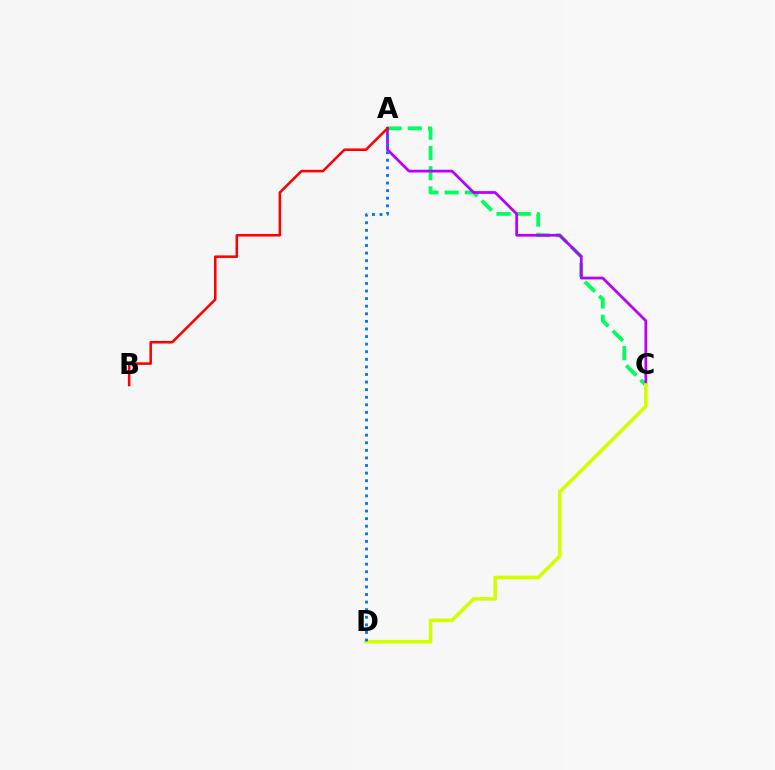{('A', 'C'): [{'color': '#00ff5c', 'line_style': 'dashed', 'thickness': 2.75}, {'color': '#b900ff', 'line_style': 'solid', 'thickness': 1.99}], ('C', 'D'): [{'color': '#d1ff00', 'line_style': 'solid', 'thickness': 2.58}], ('A', 'D'): [{'color': '#0074ff', 'line_style': 'dotted', 'thickness': 2.06}], ('A', 'B'): [{'color': '#ff0000', 'line_style': 'solid', 'thickness': 1.83}]}